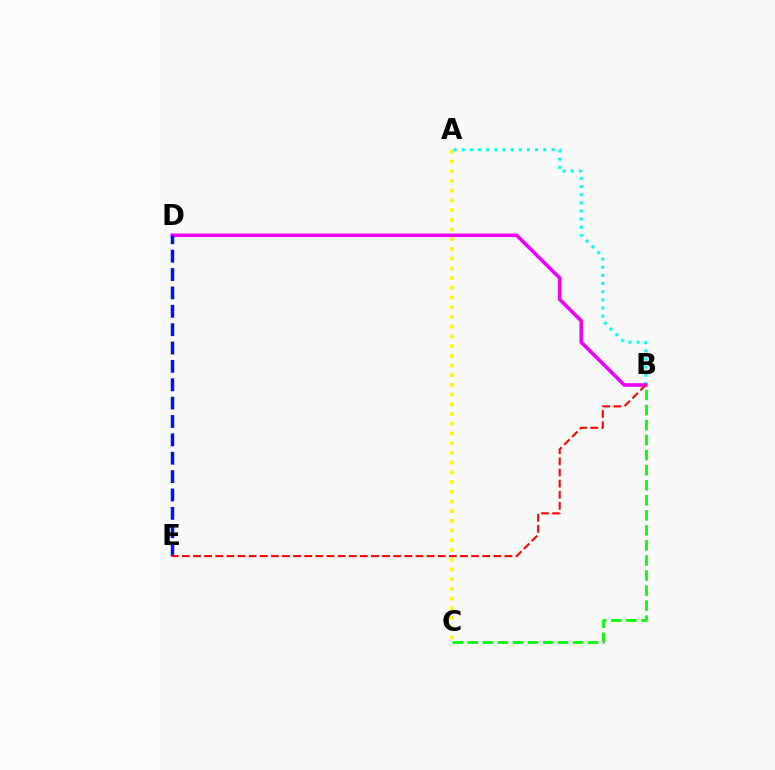{('A', 'C'): [{'color': '#fcf500', 'line_style': 'dotted', 'thickness': 2.64}], ('B', 'C'): [{'color': '#08ff00', 'line_style': 'dashed', 'thickness': 2.04}], ('A', 'B'): [{'color': '#00fff6', 'line_style': 'dotted', 'thickness': 2.21}], ('B', 'D'): [{'color': '#ee00ff', 'line_style': 'solid', 'thickness': 2.6}], ('D', 'E'): [{'color': '#0010ff', 'line_style': 'dashed', 'thickness': 2.5}], ('B', 'E'): [{'color': '#ff0000', 'line_style': 'dashed', 'thickness': 1.51}]}